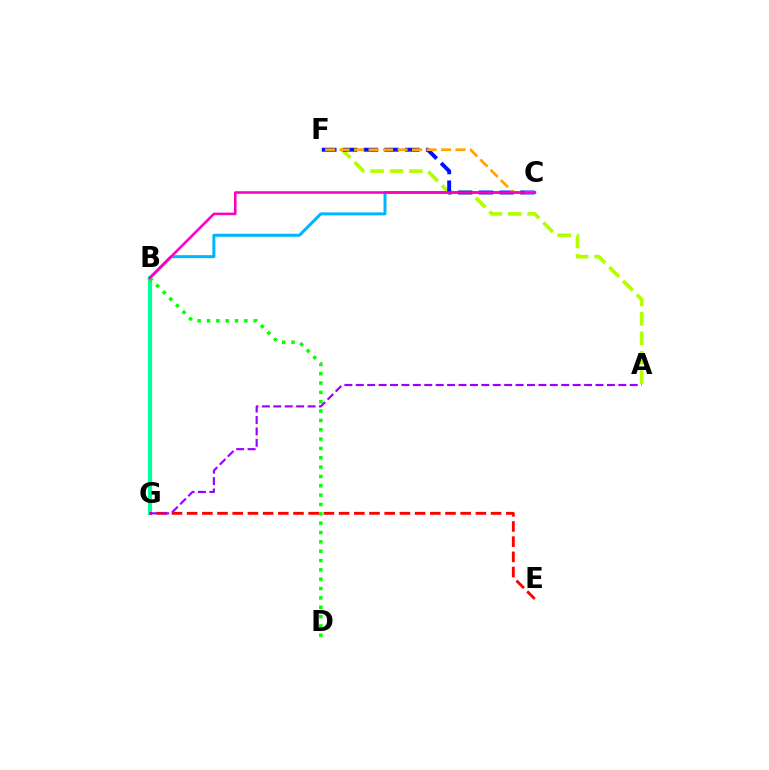{('B', 'C'): [{'color': '#00b5ff', 'line_style': 'solid', 'thickness': 2.15}, {'color': '#ff00bd', 'line_style': 'solid', 'thickness': 1.84}], ('B', 'G'): [{'color': '#00ff9d', 'line_style': 'solid', 'thickness': 2.99}], ('A', 'F'): [{'color': '#b3ff00', 'line_style': 'dashed', 'thickness': 2.64}], ('B', 'D'): [{'color': '#08ff00', 'line_style': 'dotted', 'thickness': 2.54}], ('C', 'F'): [{'color': '#0010ff', 'line_style': 'dashed', 'thickness': 2.82}, {'color': '#ffa500', 'line_style': 'dashed', 'thickness': 1.97}], ('E', 'G'): [{'color': '#ff0000', 'line_style': 'dashed', 'thickness': 2.06}], ('A', 'G'): [{'color': '#9b00ff', 'line_style': 'dashed', 'thickness': 1.55}]}